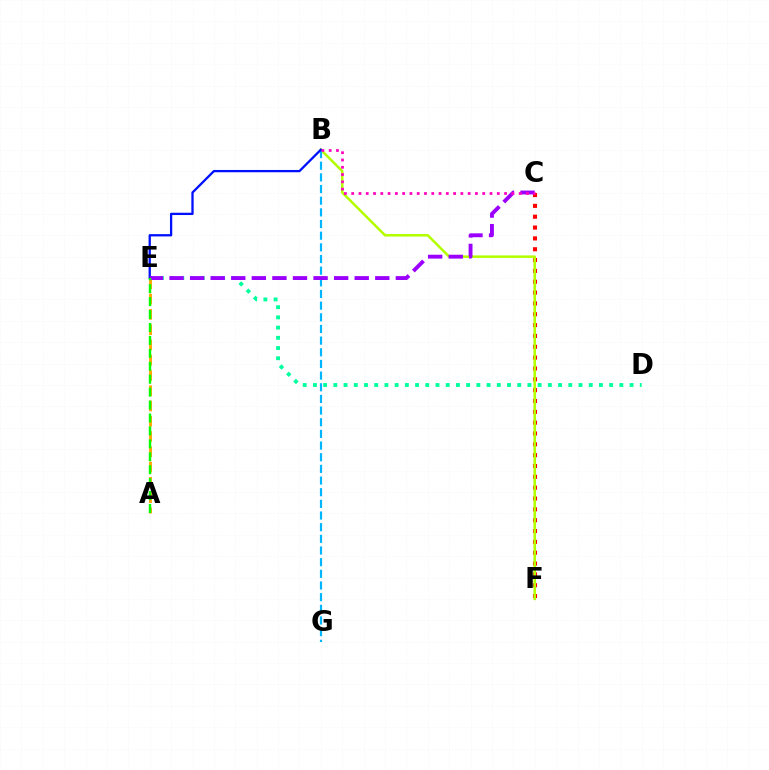{('A', 'E'): [{'color': '#ffa500', 'line_style': 'dashed', 'thickness': 2.07}, {'color': '#08ff00', 'line_style': 'dashed', 'thickness': 1.76}], ('D', 'E'): [{'color': '#00ff9d', 'line_style': 'dotted', 'thickness': 2.78}], ('C', 'F'): [{'color': '#ff0000', 'line_style': 'dotted', 'thickness': 2.94}], ('B', 'F'): [{'color': '#b3ff00', 'line_style': 'solid', 'thickness': 1.82}], ('B', 'G'): [{'color': '#00b5ff', 'line_style': 'dashed', 'thickness': 1.58}], ('B', 'E'): [{'color': '#0010ff', 'line_style': 'solid', 'thickness': 1.65}], ('C', 'E'): [{'color': '#9b00ff', 'line_style': 'dashed', 'thickness': 2.8}], ('B', 'C'): [{'color': '#ff00bd', 'line_style': 'dotted', 'thickness': 1.98}]}